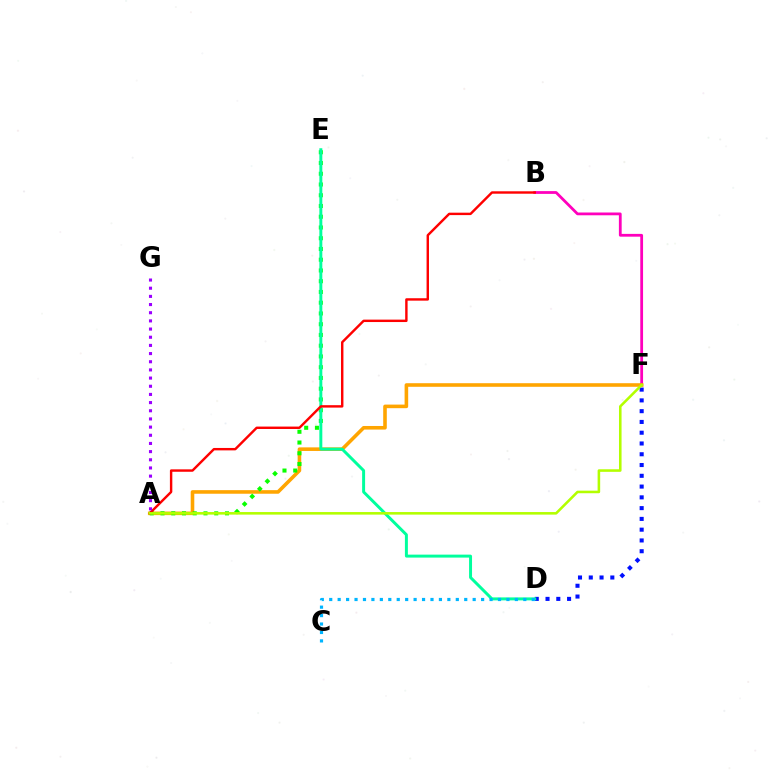{('D', 'F'): [{'color': '#0010ff', 'line_style': 'dotted', 'thickness': 2.93}], ('B', 'F'): [{'color': '#ff00bd', 'line_style': 'solid', 'thickness': 2.0}], ('A', 'F'): [{'color': '#ffa500', 'line_style': 'solid', 'thickness': 2.58}, {'color': '#b3ff00', 'line_style': 'solid', 'thickness': 1.85}], ('A', 'E'): [{'color': '#08ff00', 'line_style': 'dotted', 'thickness': 2.92}], ('D', 'E'): [{'color': '#00ff9d', 'line_style': 'solid', 'thickness': 2.13}], ('A', 'B'): [{'color': '#ff0000', 'line_style': 'solid', 'thickness': 1.74}], ('C', 'D'): [{'color': '#00b5ff', 'line_style': 'dotted', 'thickness': 2.29}], ('A', 'G'): [{'color': '#9b00ff', 'line_style': 'dotted', 'thickness': 2.22}]}